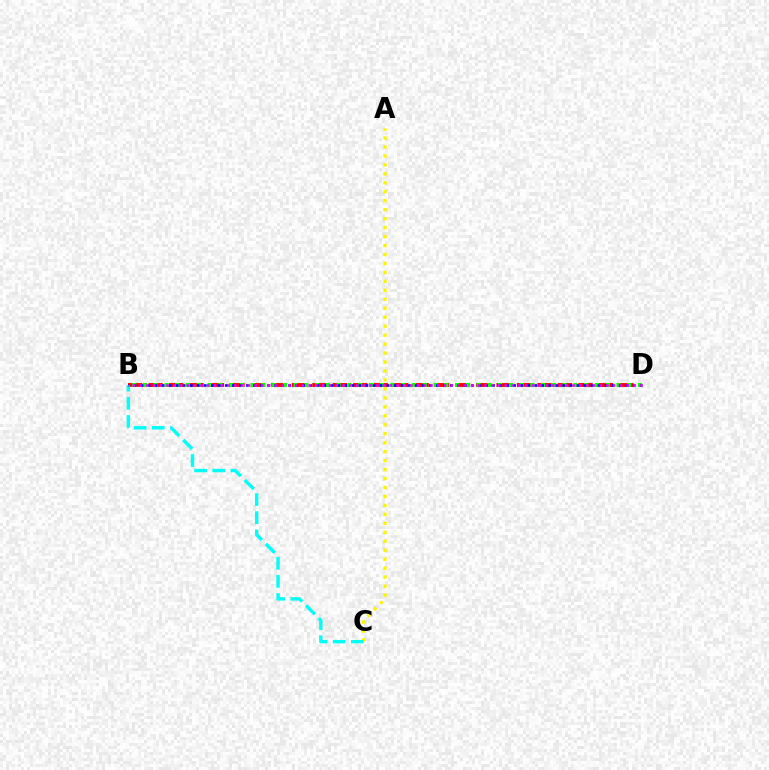{('B', 'D'): [{'color': '#ff0000', 'line_style': 'dashed', 'thickness': 2.78}, {'color': '#08ff00', 'line_style': 'dotted', 'thickness': 2.92}, {'color': '#0010ff', 'line_style': 'dotted', 'thickness': 1.91}, {'color': '#ee00ff', 'line_style': 'dotted', 'thickness': 1.84}], ('A', 'C'): [{'color': '#fcf500', 'line_style': 'dotted', 'thickness': 2.43}], ('B', 'C'): [{'color': '#00fff6', 'line_style': 'dashed', 'thickness': 2.46}]}